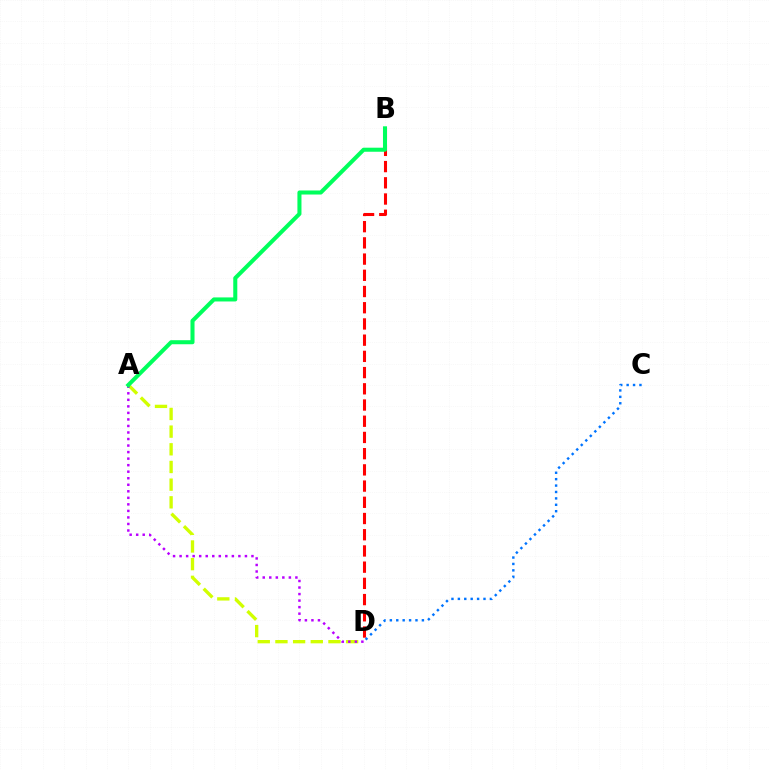{('A', 'D'): [{'color': '#d1ff00', 'line_style': 'dashed', 'thickness': 2.4}, {'color': '#b900ff', 'line_style': 'dotted', 'thickness': 1.78}], ('B', 'D'): [{'color': '#ff0000', 'line_style': 'dashed', 'thickness': 2.2}], ('C', 'D'): [{'color': '#0074ff', 'line_style': 'dotted', 'thickness': 1.74}], ('A', 'B'): [{'color': '#00ff5c', 'line_style': 'solid', 'thickness': 2.92}]}